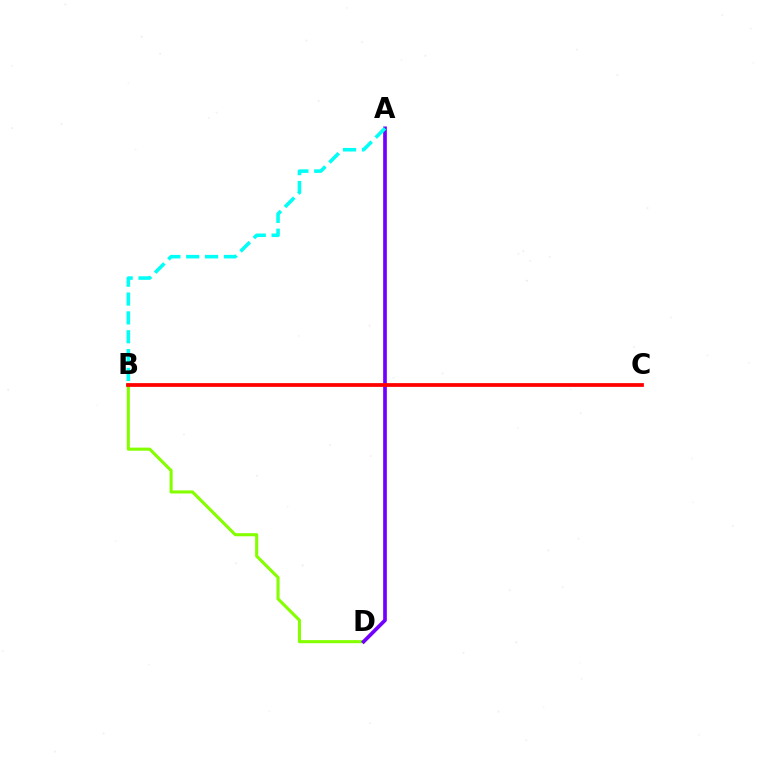{('B', 'D'): [{'color': '#84ff00', 'line_style': 'solid', 'thickness': 2.22}], ('A', 'D'): [{'color': '#7200ff', 'line_style': 'solid', 'thickness': 2.65}], ('A', 'B'): [{'color': '#00fff6', 'line_style': 'dashed', 'thickness': 2.56}], ('B', 'C'): [{'color': '#ff0000', 'line_style': 'solid', 'thickness': 2.7}]}